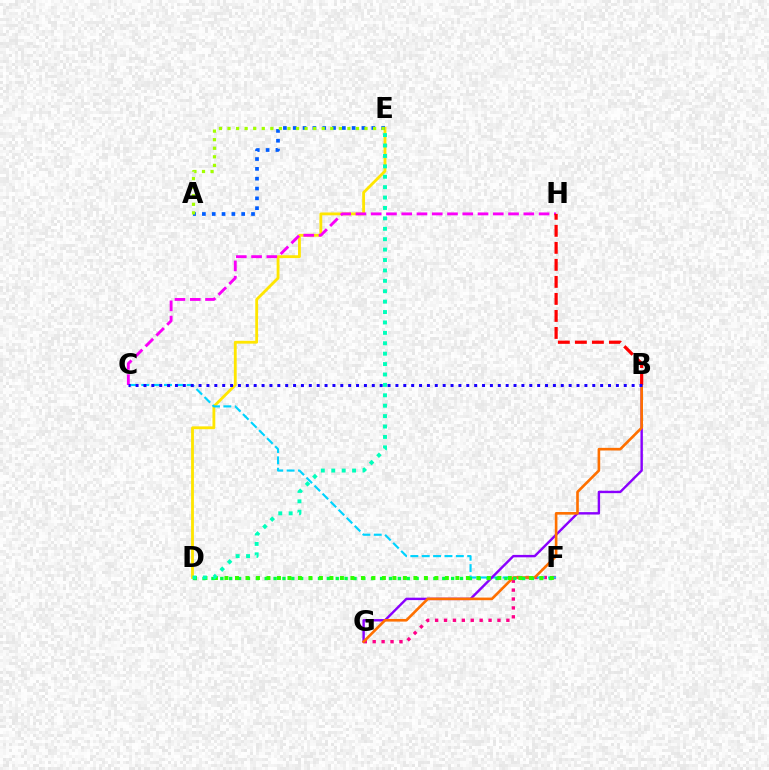{('D', 'E'): [{'color': '#ffe600', 'line_style': 'solid', 'thickness': 2.04}, {'color': '#00ffbb', 'line_style': 'dotted', 'thickness': 2.83}], ('C', 'H'): [{'color': '#fa00f9', 'line_style': 'dashed', 'thickness': 2.07}], ('F', 'G'): [{'color': '#ff0088', 'line_style': 'dotted', 'thickness': 2.42}], ('C', 'F'): [{'color': '#00d3ff', 'line_style': 'dashed', 'thickness': 1.54}], ('B', 'G'): [{'color': '#8a00ff', 'line_style': 'solid', 'thickness': 1.74}, {'color': '#ff7000', 'line_style': 'solid', 'thickness': 1.89}], ('A', 'E'): [{'color': '#005dff', 'line_style': 'dotted', 'thickness': 2.67}, {'color': '#a2ff00', 'line_style': 'dotted', 'thickness': 2.33}], ('B', 'H'): [{'color': '#ff0000', 'line_style': 'dashed', 'thickness': 2.31}], ('D', 'F'): [{'color': '#00ff45', 'line_style': 'dotted', 'thickness': 2.41}, {'color': '#31ff00', 'line_style': 'dotted', 'thickness': 2.85}], ('B', 'C'): [{'color': '#1900ff', 'line_style': 'dotted', 'thickness': 2.14}]}